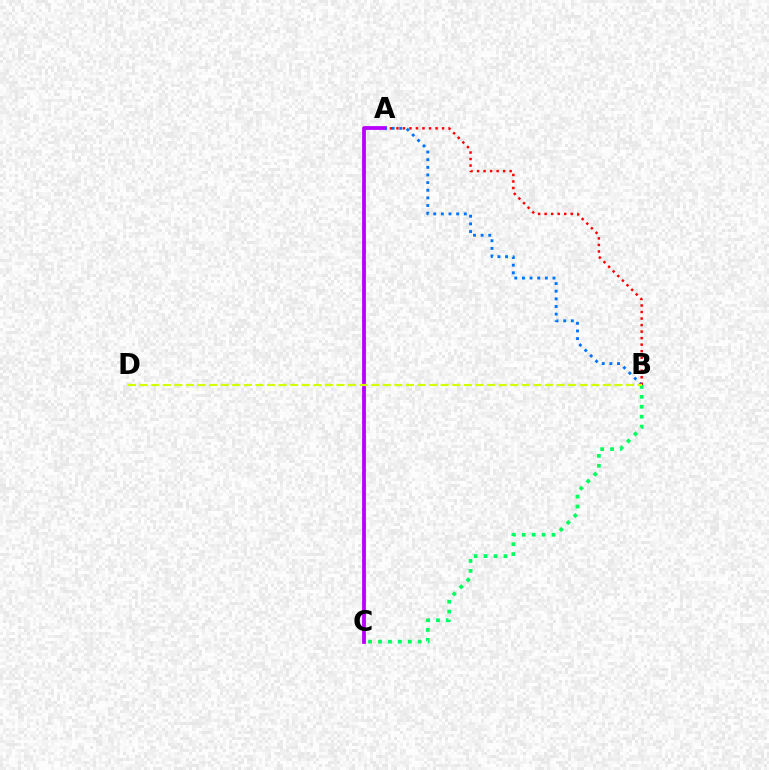{('A', 'C'): [{'color': '#b900ff', 'line_style': 'solid', 'thickness': 2.72}], ('A', 'B'): [{'color': '#0074ff', 'line_style': 'dotted', 'thickness': 2.08}, {'color': '#ff0000', 'line_style': 'dotted', 'thickness': 1.77}], ('B', 'C'): [{'color': '#00ff5c', 'line_style': 'dotted', 'thickness': 2.7}], ('B', 'D'): [{'color': '#d1ff00', 'line_style': 'dashed', 'thickness': 1.57}]}